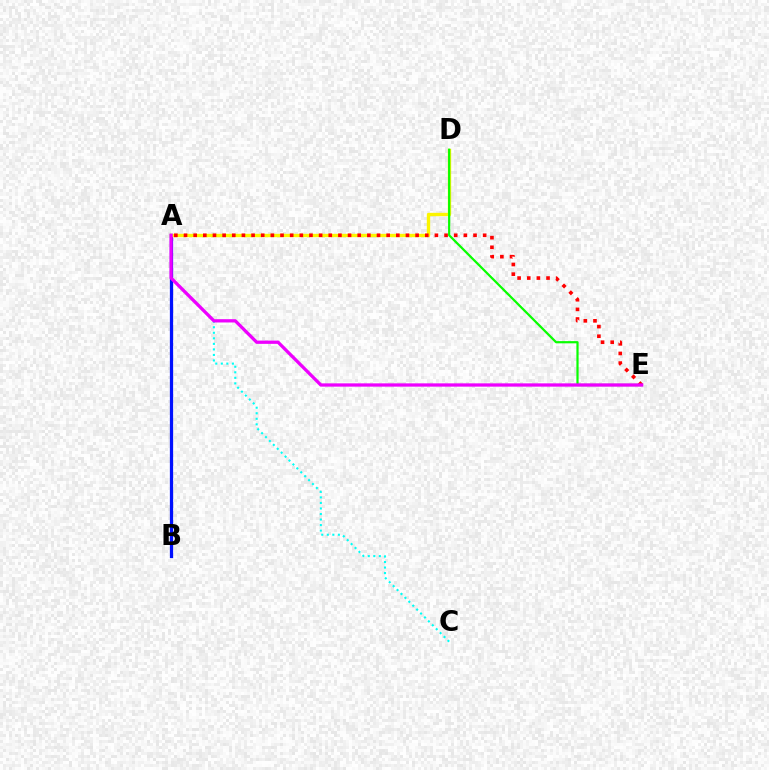{('A', 'C'): [{'color': '#00fff6', 'line_style': 'dotted', 'thickness': 1.5}], ('A', 'B'): [{'color': '#0010ff', 'line_style': 'solid', 'thickness': 2.34}], ('A', 'D'): [{'color': '#fcf500', 'line_style': 'solid', 'thickness': 2.42}], ('D', 'E'): [{'color': '#08ff00', 'line_style': 'solid', 'thickness': 1.59}], ('A', 'E'): [{'color': '#ff0000', 'line_style': 'dotted', 'thickness': 2.62}, {'color': '#ee00ff', 'line_style': 'solid', 'thickness': 2.36}]}